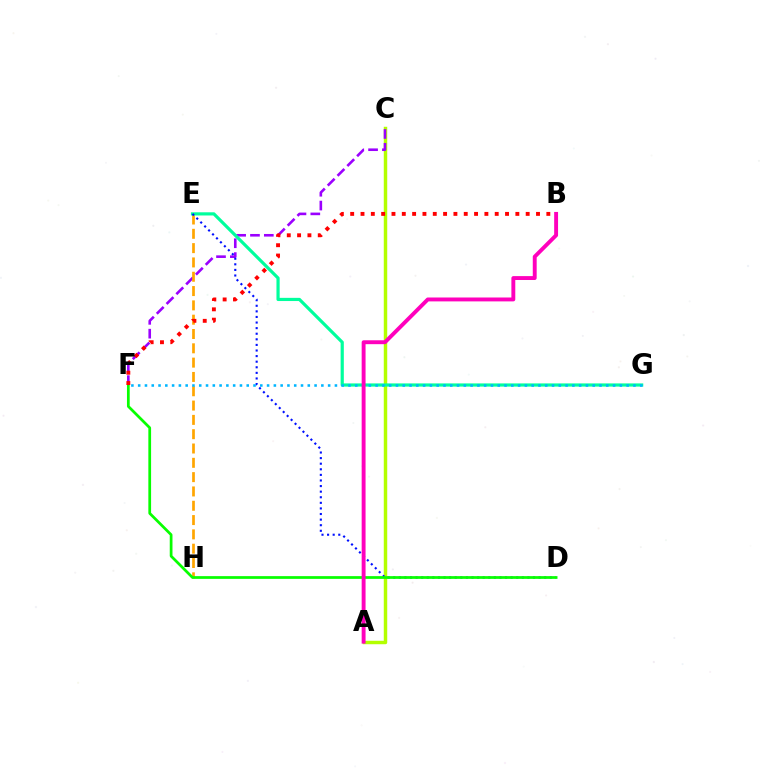{('A', 'C'): [{'color': '#b3ff00', 'line_style': 'solid', 'thickness': 2.49}], ('C', 'F'): [{'color': '#9b00ff', 'line_style': 'dashed', 'thickness': 1.88}], ('E', 'H'): [{'color': '#ffa500', 'line_style': 'dashed', 'thickness': 1.94}], ('E', 'G'): [{'color': '#00ff9d', 'line_style': 'solid', 'thickness': 2.29}], ('D', 'E'): [{'color': '#0010ff', 'line_style': 'dotted', 'thickness': 1.52}], ('D', 'F'): [{'color': '#08ff00', 'line_style': 'solid', 'thickness': 1.97}], ('F', 'G'): [{'color': '#00b5ff', 'line_style': 'dotted', 'thickness': 1.84}], ('B', 'F'): [{'color': '#ff0000', 'line_style': 'dotted', 'thickness': 2.8}], ('A', 'B'): [{'color': '#ff00bd', 'line_style': 'solid', 'thickness': 2.81}]}